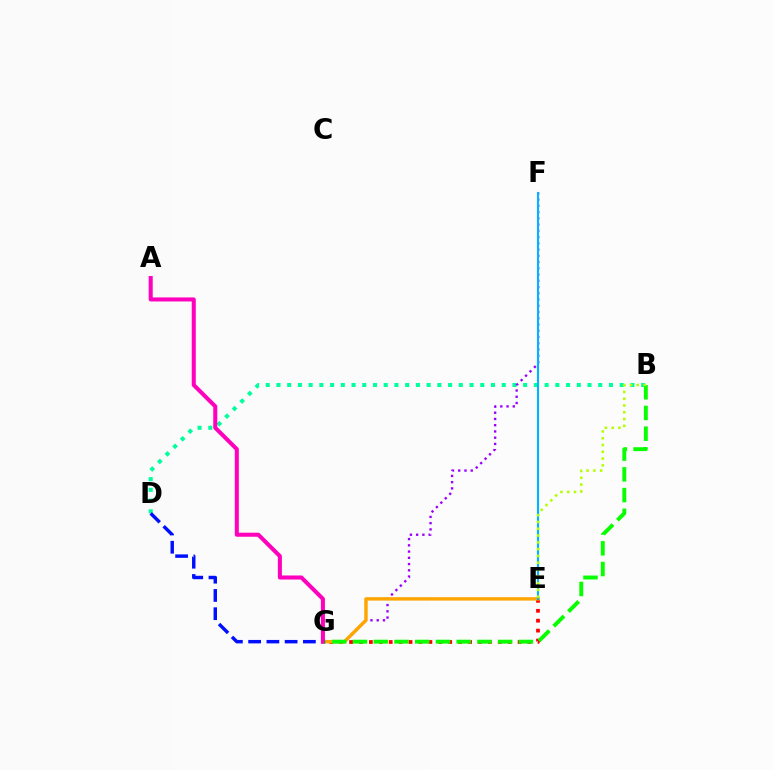{('B', 'D'): [{'color': '#00ff9d', 'line_style': 'dotted', 'thickness': 2.91}], ('E', 'G'): [{'color': '#ff0000', 'line_style': 'dotted', 'thickness': 2.69}, {'color': '#ffa500', 'line_style': 'solid', 'thickness': 2.46}], ('F', 'G'): [{'color': '#9b00ff', 'line_style': 'dotted', 'thickness': 1.7}], ('D', 'G'): [{'color': '#0010ff', 'line_style': 'dashed', 'thickness': 2.48}], ('B', 'G'): [{'color': '#08ff00', 'line_style': 'dashed', 'thickness': 2.82}], ('E', 'F'): [{'color': '#00b5ff', 'line_style': 'solid', 'thickness': 1.52}], ('A', 'G'): [{'color': '#ff00bd', 'line_style': 'solid', 'thickness': 2.91}], ('B', 'E'): [{'color': '#b3ff00', 'line_style': 'dotted', 'thickness': 1.84}]}